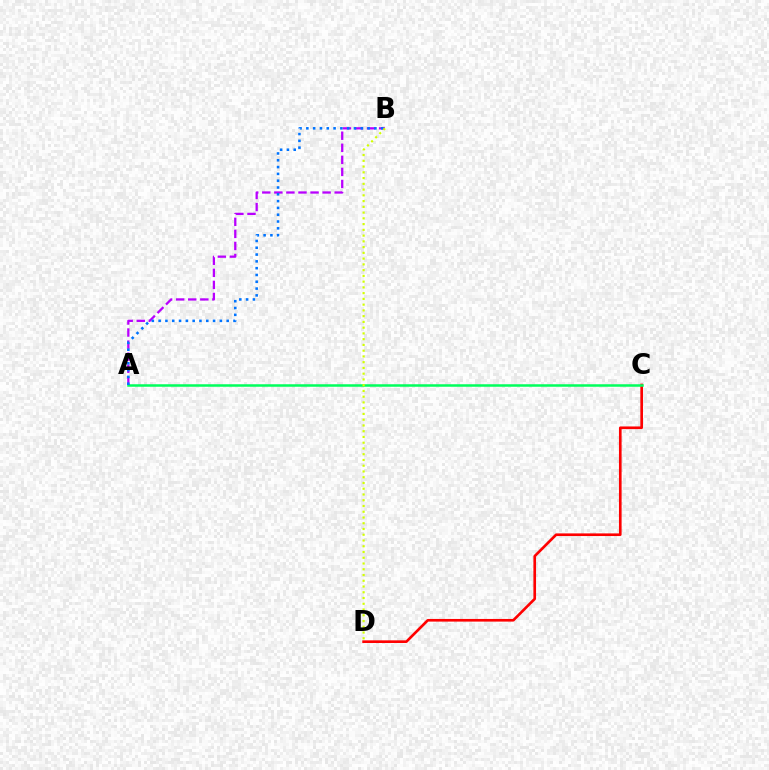{('C', 'D'): [{'color': '#ff0000', 'line_style': 'solid', 'thickness': 1.91}], ('A', 'C'): [{'color': '#00ff5c', 'line_style': 'solid', 'thickness': 1.8}], ('A', 'B'): [{'color': '#b900ff', 'line_style': 'dashed', 'thickness': 1.64}, {'color': '#0074ff', 'line_style': 'dotted', 'thickness': 1.85}], ('B', 'D'): [{'color': '#d1ff00', 'line_style': 'dotted', 'thickness': 1.56}]}